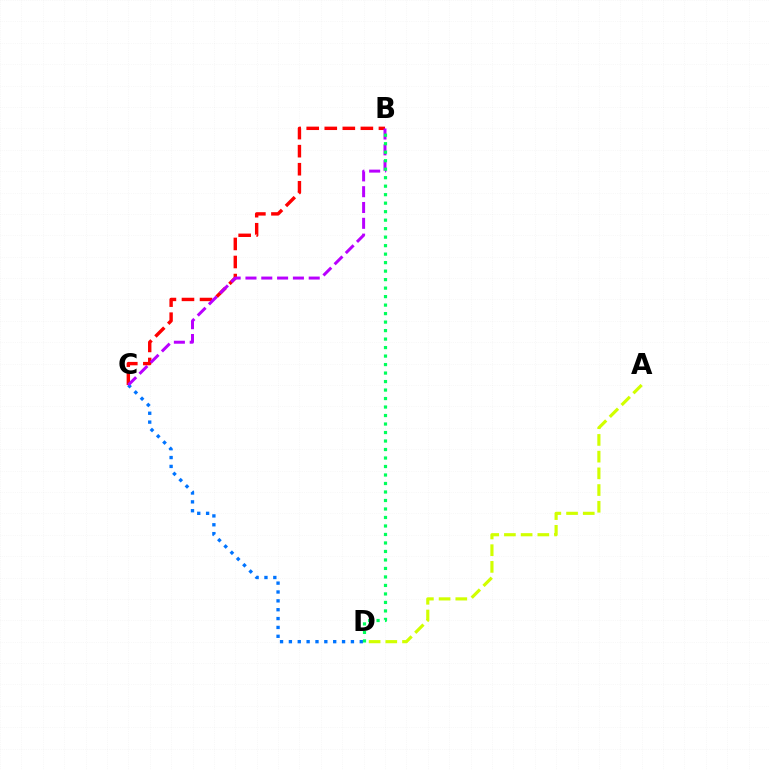{('B', 'C'): [{'color': '#ff0000', 'line_style': 'dashed', 'thickness': 2.45}, {'color': '#b900ff', 'line_style': 'dashed', 'thickness': 2.15}], ('A', 'D'): [{'color': '#d1ff00', 'line_style': 'dashed', 'thickness': 2.27}], ('C', 'D'): [{'color': '#0074ff', 'line_style': 'dotted', 'thickness': 2.41}], ('B', 'D'): [{'color': '#00ff5c', 'line_style': 'dotted', 'thickness': 2.31}]}